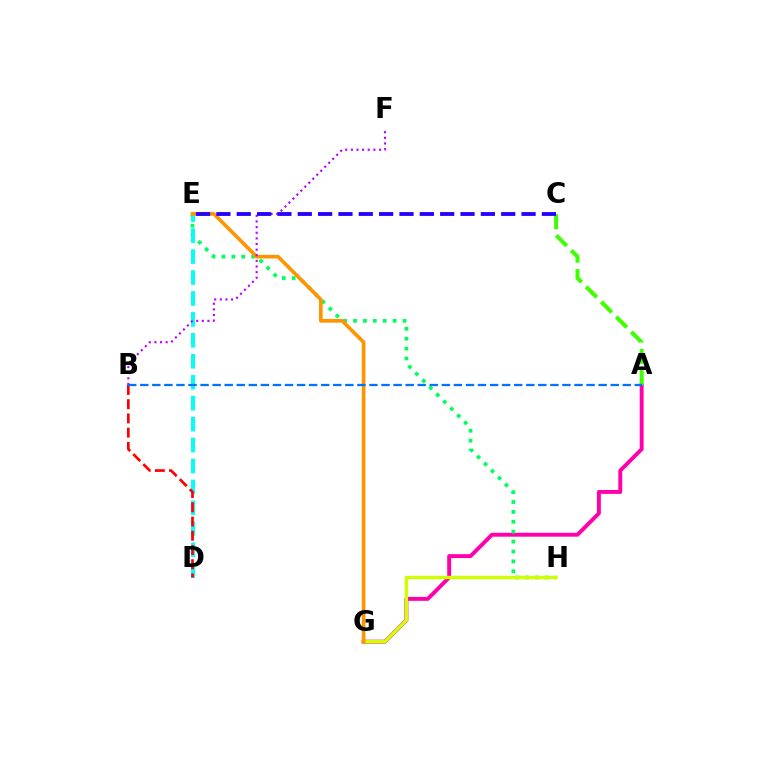{('A', 'G'): [{'color': '#ff00ac', 'line_style': 'solid', 'thickness': 2.82}], ('E', 'H'): [{'color': '#00ff5c', 'line_style': 'dotted', 'thickness': 2.69}], ('D', 'E'): [{'color': '#00fff6', 'line_style': 'dashed', 'thickness': 2.84}], ('G', 'H'): [{'color': '#d1ff00', 'line_style': 'solid', 'thickness': 2.44}], ('B', 'D'): [{'color': '#ff0000', 'line_style': 'dashed', 'thickness': 1.93}], ('A', 'C'): [{'color': '#3dff00', 'line_style': 'dashed', 'thickness': 2.89}], ('E', 'G'): [{'color': '#ff9400', 'line_style': 'solid', 'thickness': 2.63}], ('B', 'F'): [{'color': '#b900ff', 'line_style': 'dotted', 'thickness': 1.53}], ('C', 'E'): [{'color': '#2500ff', 'line_style': 'dashed', 'thickness': 2.76}], ('A', 'B'): [{'color': '#0074ff', 'line_style': 'dashed', 'thickness': 1.64}]}